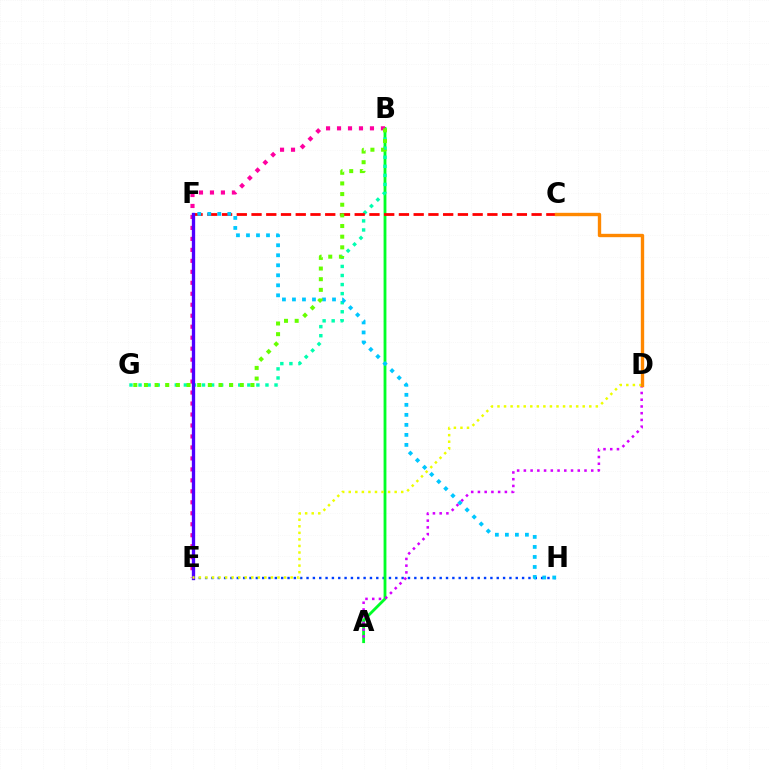{('E', 'H'): [{'color': '#003fff', 'line_style': 'dotted', 'thickness': 1.72}], ('A', 'B'): [{'color': '#00ff27', 'line_style': 'solid', 'thickness': 2.03}], ('B', 'G'): [{'color': '#00ffaf', 'line_style': 'dotted', 'thickness': 2.46}, {'color': '#66ff00', 'line_style': 'dotted', 'thickness': 2.89}], ('C', 'F'): [{'color': '#ff0000', 'line_style': 'dashed', 'thickness': 2.0}], ('B', 'E'): [{'color': '#ff00a0', 'line_style': 'dotted', 'thickness': 2.98}], ('F', 'H'): [{'color': '#00c7ff', 'line_style': 'dotted', 'thickness': 2.72}], ('E', 'F'): [{'color': '#4f00ff', 'line_style': 'solid', 'thickness': 2.39}], ('A', 'D'): [{'color': '#d600ff', 'line_style': 'dotted', 'thickness': 1.83}], ('D', 'E'): [{'color': '#eeff00', 'line_style': 'dotted', 'thickness': 1.78}], ('C', 'D'): [{'color': '#ff8800', 'line_style': 'solid', 'thickness': 2.42}]}